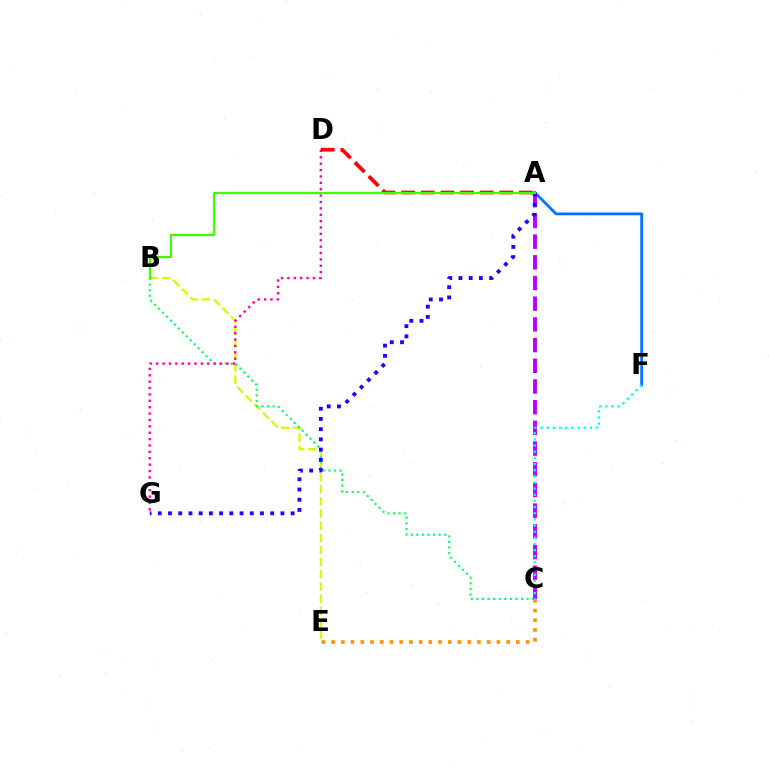{('B', 'E'): [{'color': '#d1ff00', 'line_style': 'dashed', 'thickness': 1.65}], ('B', 'C'): [{'color': '#00ff5c', 'line_style': 'dotted', 'thickness': 1.52}], ('A', 'F'): [{'color': '#0074ff', 'line_style': 'solid', 'thickness': 2.01}], ('A', 'C'): [{'color': '#b900ff', 'line_style': 'dashed', 'thickness': 2.81}], ('D', 'G'): [{'color': '#ff00ac', 'line_style': 'dotted', 'thickness': 1.73}], ('C', 'F'): [{'color': '#00fff6', 'line_style': 'dotted', 'thickness': 1.67}], ('C', 'E'): [{'color': '#ff9400', 'line_style': 'dotted', 'thickness': 2.64}], ('A', 'D'): [{'color': '#ff0000', 'line_style': 'dashed', 'thickness': 2.67}], ('A', 'G'): [{'color': '#2500ff', 'line_style': 'dotted', 'thickness': 2.78}], ('A', 'B'): [{'color': '#3dff00', 'line_style': 'solid', 'thickness': 1.61}]}